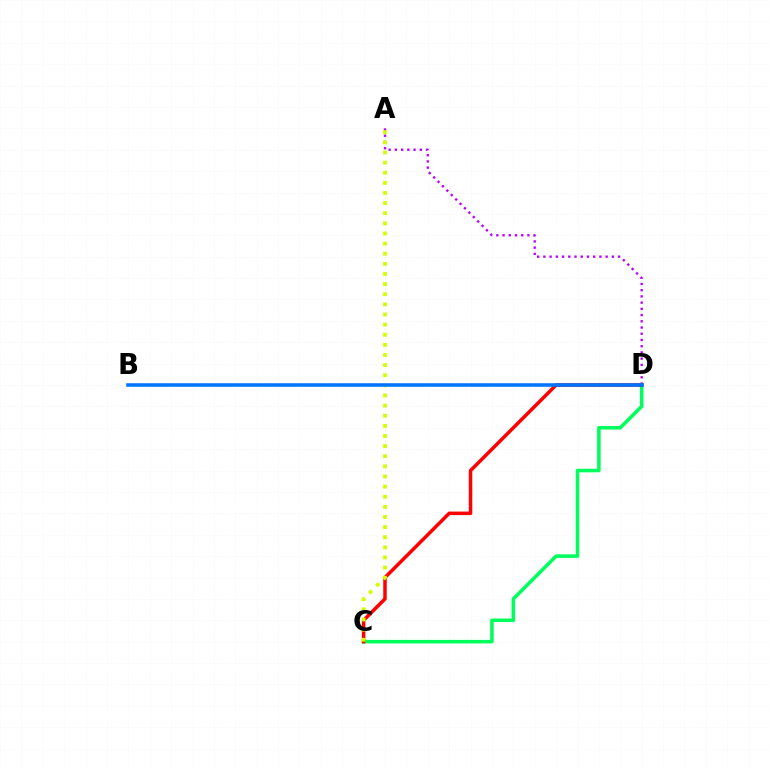{('C', 'D'): [{'color': '#00ff5c', 'line_style': 'solid', 'thickness': 2.54}, {'color': '#ff0000', 'line_style': 'solid', 'thickness': 2.53}], ('A', 'D'): [{'color': '#b900ff', 'line_style': 'dotted', 'thickness': 1.69}], ('A', 'C'): [{'color': '#d1ff00', 'line_style': 'dotted', 'thickness': 2.75}], ('B', 'D'): [{'color': '#0074ff', 'line_style': 'solid', 'thickness': 2.55}]}